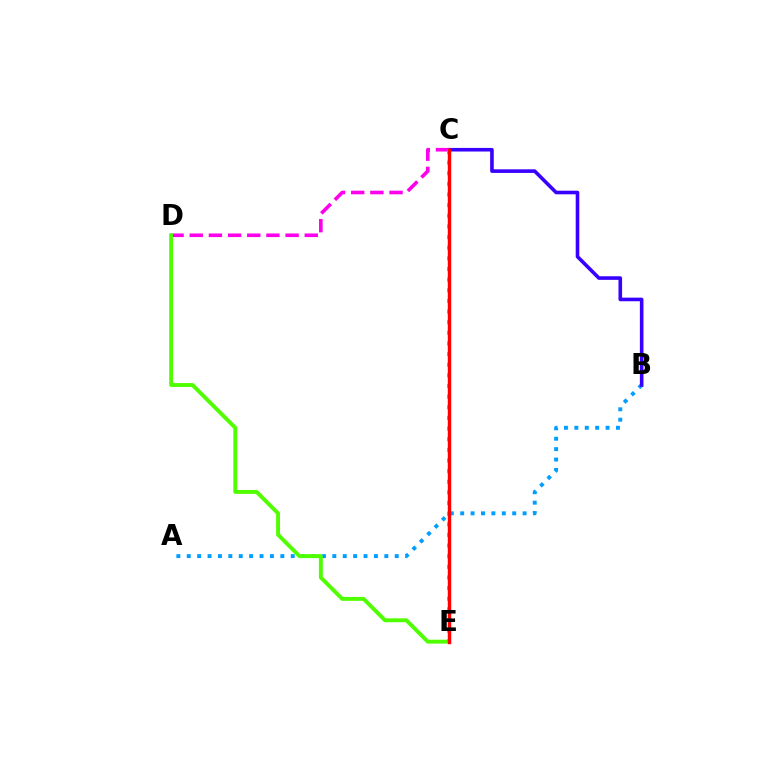{('C', 'E'): [{'color': '#ffd500', 'line_style': 'solid', 'thickness': 1.59}, {'color': '#00ff86', 'line_style': 'dotted', 'thickness': 2.89}, {'color': '#ff0000', 'line_style': 'solid', 'thickness': 2.45}], ('A', 'B'): [{'color': '#009eff', 'line_style': 'dotted', 'thickness': 2.83}], ('B', 'C'): [{'color': '#3700ff', 'line_style': 'solid', 'thickness': 2.59}], ('C', 'D'): [{'color': '#ff00ed', 'line_style': 'dashed', 'thickness': 2.6}], ('D', 'E'): [{'color': '#4fff00', 'line_style': 'solid', 'thickness': 2.81}]}